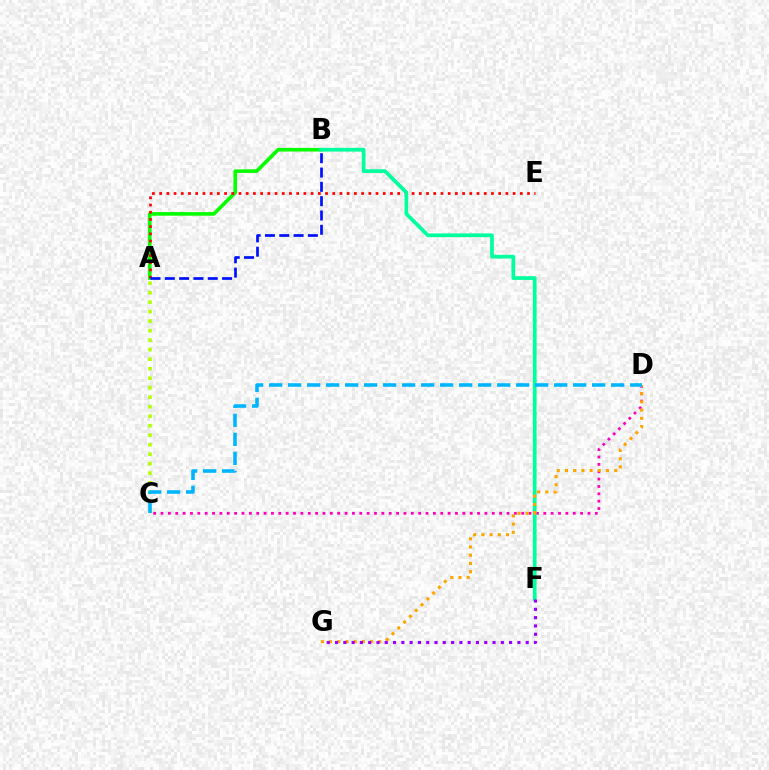{('A', 'B'): [{'color': '#08ff00', 'line_style': 'solid', 'thickness': 2.62}, {'color': '#0010ff', 'line_style': 'dashed', 'thickness': 1.94}], ('A', 'E'): [{'color': '#ff0000', 'line_style': 'dotted', 'thickness': 1.96}], ('C', 'D'): [{'color': '#ff00bd', 'line_style': 'dotted', 'thickness': 2.0}, {'color': '#00b5ff', 'line_style': 'dashed', 'thickness': 2.58}], ('B', 'F'): [{'color': '#00ff9d', 'line_style': 'solid', 'thickness': 2.68}], ('A', 'C'): [{'color': '#b3ff00', 'line_style': 'dotted', 'thickness': 2.58}], ('D', 'G'): [{'color': '#ffa500', 'line_style': 'dotted', 'thickness': 2.23}], ('F', 'G'): [{'color': '#9b00ff', 'line_style': 'dotted', 'thickness': 2.25}]}